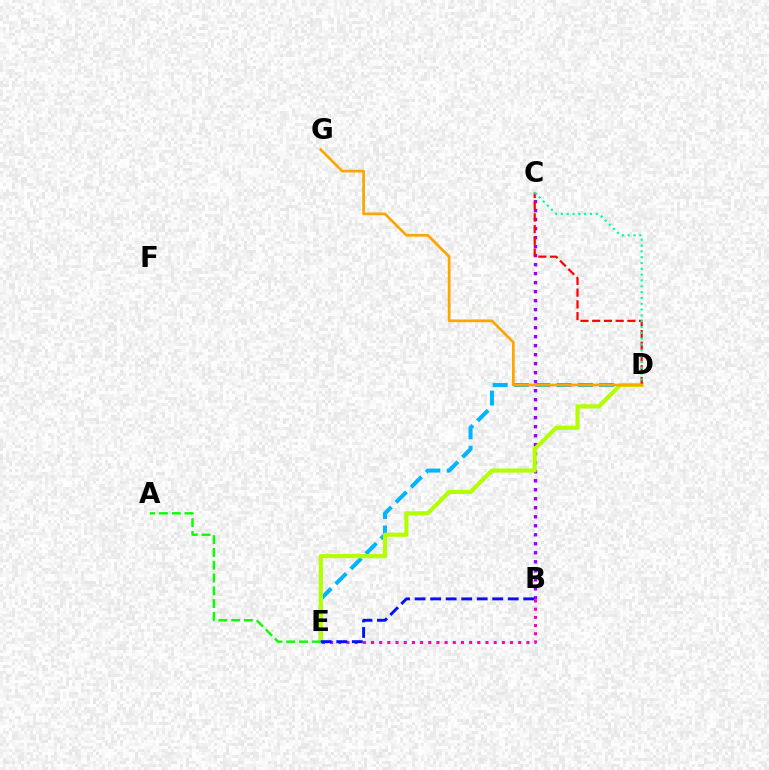{('B', 'C'): [{'color': '#9b00ff', 'line_style': 'dotted', 'thickness': 2.45}], ('D', 'E'): [{'color': '#00b5ff', 'line_style': 'dashed', 'thickness': 2.89}, {'color': '#b3ff00', 'line_style': 'solid', 'thickness': 2.99}], ('C', 'D'): [{'color': '#ff0000', 'line_style': 'dashed', 'thickness': 1.59}, {'color': '#00ff9d', 'line_style': 'dotted', 'thickness': 1.58}], ('A', 'E'): [{'color': '#08ff00', 'line_style': 'dashed', 'thickness': 1.74}], ('D', 'G'): [{'color': '#ffa500', 'line_style': 'solid', 'thickness': 1.96}], ('B', 'E'): [{'color': '#ff00bd', 'line_style': 'dotted', 'thickness': 2.22}, {'color': '#0010ff', 'line_style': 'dashed', 'thickness': 2.11}]}